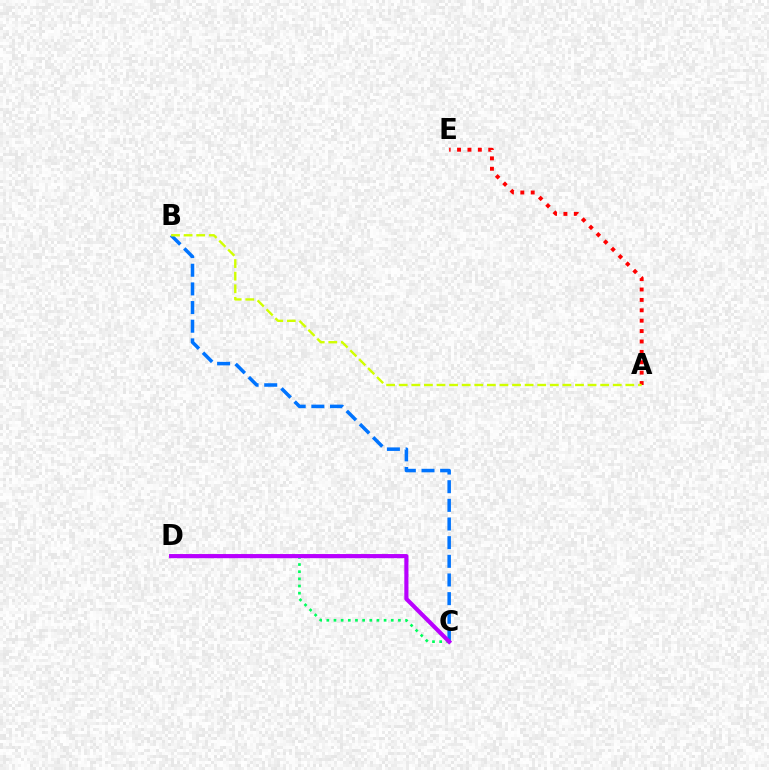{('C', 'D'): [{'color': '#00ff5c', 'line_style': 'dotted', 'thickness': 1.94}, {'color': '#b900ff', 'line_style': 'solid', 'thickness': 2.98}], ('B', 'C'): [{'color': '#0074ff', 'line_style': 'dashed', 'thickness': 2.53}], ('A', 'E'): [{'color': '#ff0000', 'line_style': 'dotted', 'thickness': 2.82}], ('A', 'B'): [{'color': '#d1ff00', 'line_style': 'dashed', 'thickness': 1.71}]}